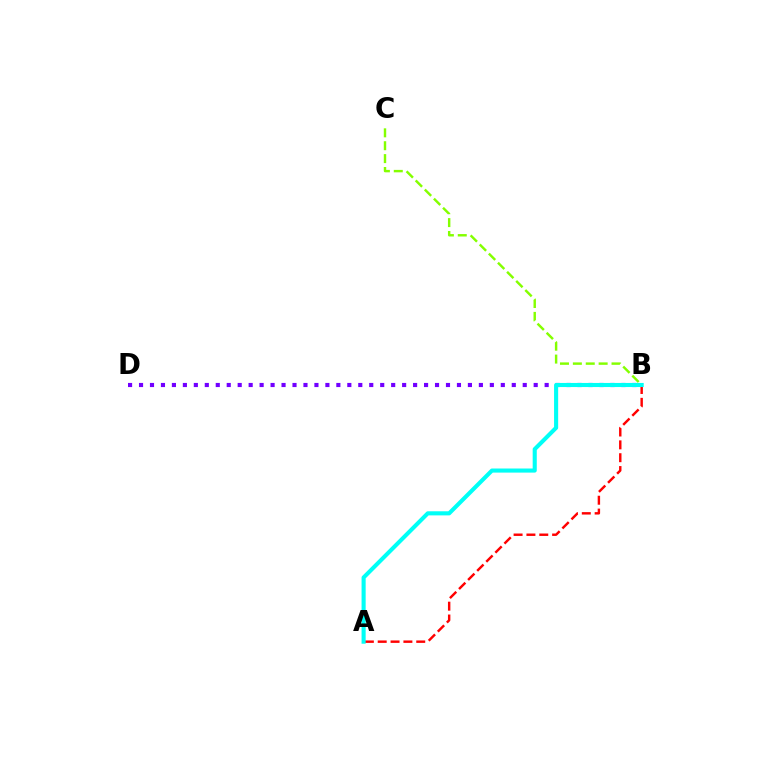{('B', 'C'): [{'color': '#84ff00', 'line_style': 'dashed', 'thickness': 1.75}], ('B', 'D'): [{'color': '#7200ff', 'line_style': 'dotted', 'thickness': 2.98}], ('A', 'B'): [{'color': '#ff0000', 'line_style': 'dashed', 'thickness': 1.75}, {'color': '#00fff6', 'line_style': 'solid', 'thickness': 2.95}]}